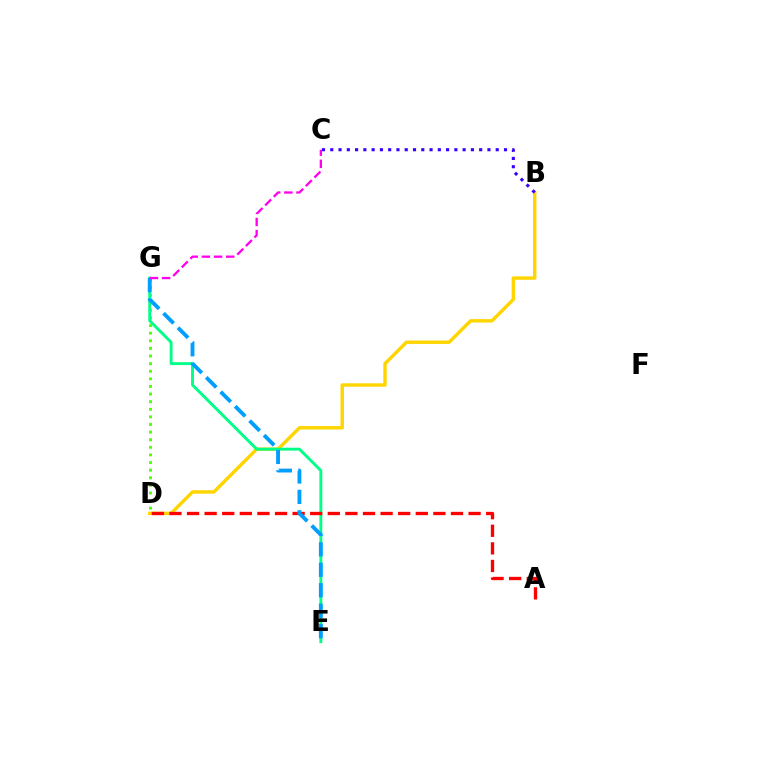{('D', 'G'): [{'color': '#4fff00', 'line_style': 'dotted', 'thickness': 2.07}], ('B', 'D'): [{'color': '#ffd500', 'line_style': 'solid', 'thickness': 2.46}], ('E', 'G'): [{'color': '#00ff86', 'line_style': 'solid', 'thickness': 2.09}, {'color': '#009eff', 'line_style': 'dashed', 'thickness': 2.78}], ('A', 'D'): [{'color': '#ff0000', 'line_style': 'dashed', 'thickness': 2.39}], ('B', 'C'): [{'color': '#3700ff', 'line_style': 'dotted', 'thickness': 2.25}], ('C', 'G'): [{'color': '#ff00ed', 'line_style': 'dashed', 'thickness': 1.65}]}